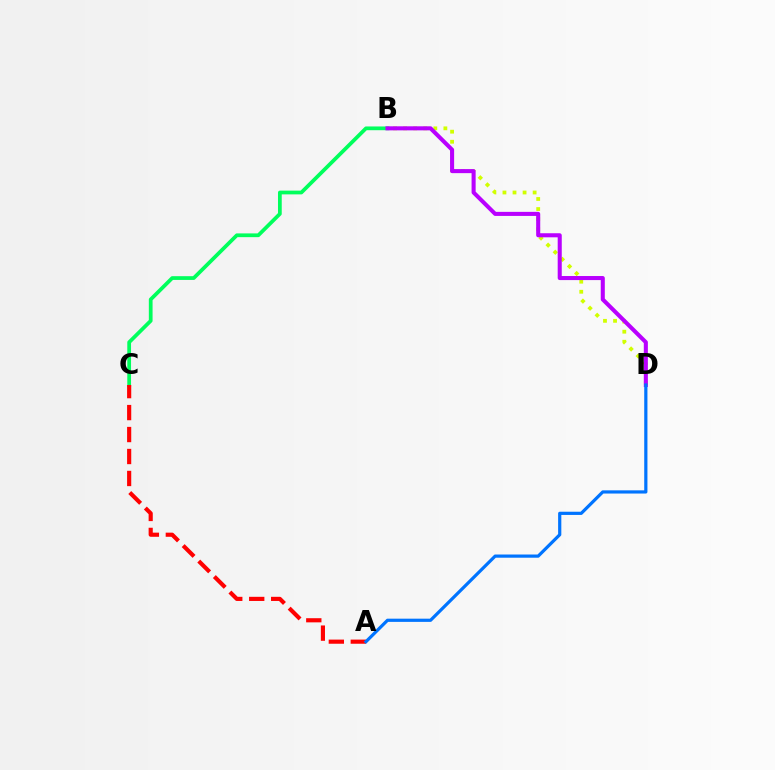{('B', 'C'): [{'color': '#00ff5c', 'line_style': 'solid', 'thickness': 2.7}], ('B', 'D'): [{'color': '#d1ff00', 'line_style': 'dotted', 'thickness': 2.73}, {'color': '#b900ff', 'line_style': 'solid', 'thickness': 2.93}], ('A', 'C'): [{'color': '#ff0000', 'line_style': 'dashed', 'thickness': 2.98}], ('A', 'D'): [{'color': '#0074ff', 'line_style': 'solid', 'thickness': 2.31}]}